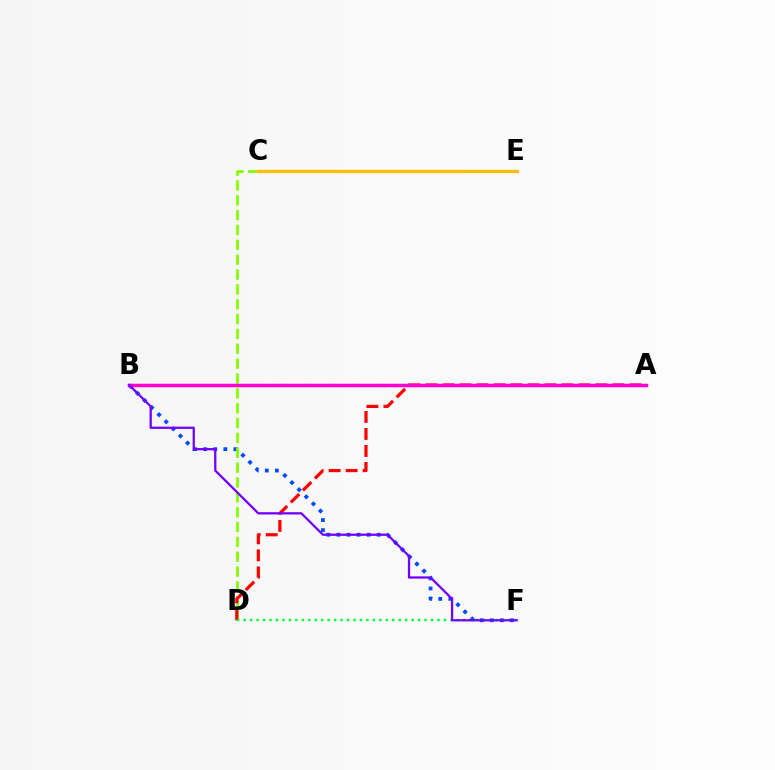{('B', 'F'): [{'color': '#004bff', 'line_style': 'dotted', 'thickness': 2.73}, {'color': '#7200ff', 'line_style': 'solid', 'thickness': 1.63}], ('C', 'D'): [{'color': '#84ff00', 'line_style': 'dashed', 'thickness': 2.02}], ('A', 'B'): [{'color': '#00fff6', 'line_style': 'dashed', 'thickness': 1.59}, {'color': '#ff00cf', 'line_style': 'solid', 'thickness': 2.51}], ('A', 'D'): [{'color': '#ff0000', 'line_style': 'dashed', 'thickness': 2.31}], ('D', 'F'): [{'color': '#00ff39', 'line_style': 'dotted', 'thickness': 1.76}], ('C', 'E'): [{'color': '#ffbd00', 'line_style': 'solid', 'thickness': 2.32}]}